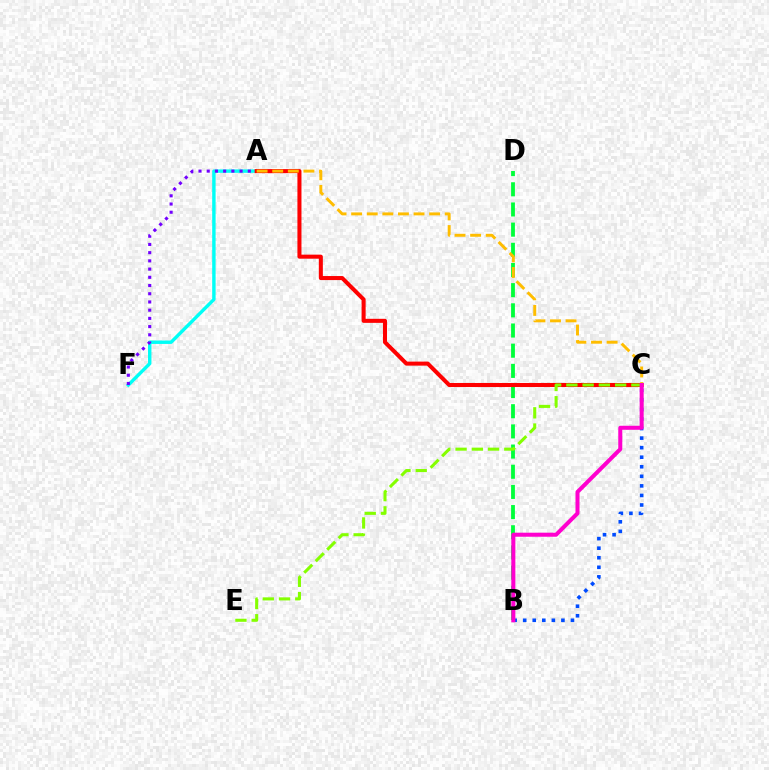{('A', 'F'): [{'color': '#00fff6', 'line_style': 'solid', 'thickness': 2.46}, {'color': '#7200ff', 'line_style': 'dotted', 'thickness': 2.23}], ('B', 'C'): [{'color': '#004bff', 'line_style': 'dotted', 'thickness': 2.6}, {'color': '#ff00cf', 'line_style': 'solid', 'thickness': 2.9}], ('B', 'D'): [{'color': '#00ff39', 'line_style': 'dashed', 'thickness': 2.74}], ('A', 'C'): [{'color': '#ff0000', 'line_style': 'solid', 'thickness': 2.91}, {'color': '#ffbd00', 'line_style': 'dashed', 'thickness': 2.12}], ('C', 'E'): [{'color': '#84ff00', 'line_style': 'dashed', 'thickness': 2.21}]}